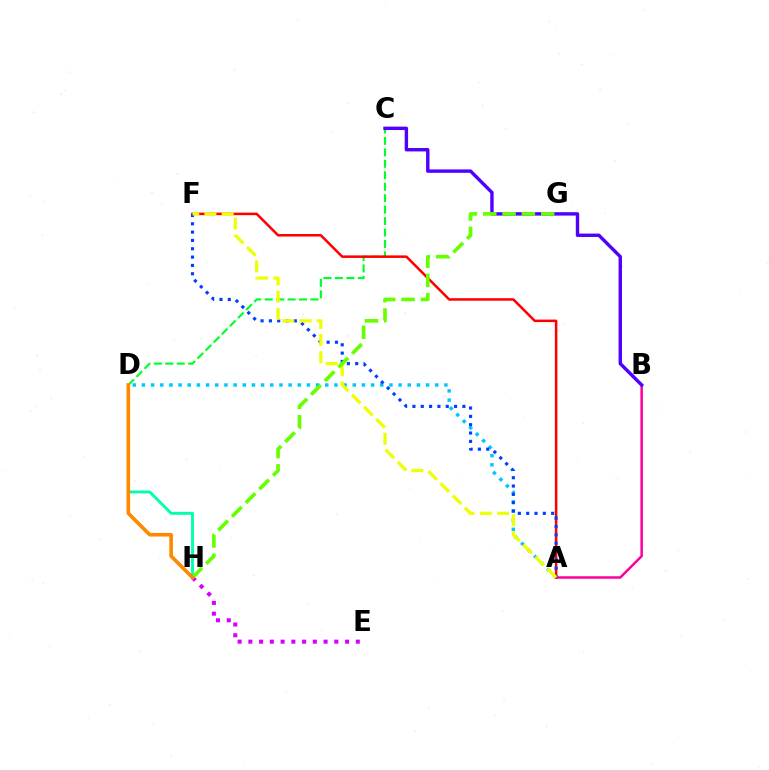{('D', 'H'): [{'color': '#00ffaf', 'line_style': 'solid', 'thickness': 2.08}, {'color': '#ff8800', 'line_style': 'solid', 'thickness': 2.59}], ('A', 'B'): [{'color': '#ff00a0', 'line_style': 'solid', 'thickness': 1.81}], ('C', 'D'): [{'color': '#00ff27', 'line_style': 'dashed', 'thickness': 1.56}], ('B', 'C'): [{'color': '#4f00ff', 'line_style': 'solid', 'thickness': 2.45}], ('A', 'D'): [{'color': '#00c7ff', 'line_style': 'dotted', 'thickness': 2.49}], ('E', 'H'): [{'color': '#d600ff', 'line_style': 'dotted', 'thickness': 2.92}], ('A', 'F'): [{'color': '#ff0000', 'line_style': 'solid', 'thickness': 1.82}, {'color': '#003fff', 'line_style': 'dotted', 'thickness': 2.26}, {'color': '#eeff00', 'line_style': 'dashed', 'thickness': 2.34}], ('G', 'H'): [{'color': '#66ff00', 'line_style': 'dashed', 'thickness': 2.63}]}